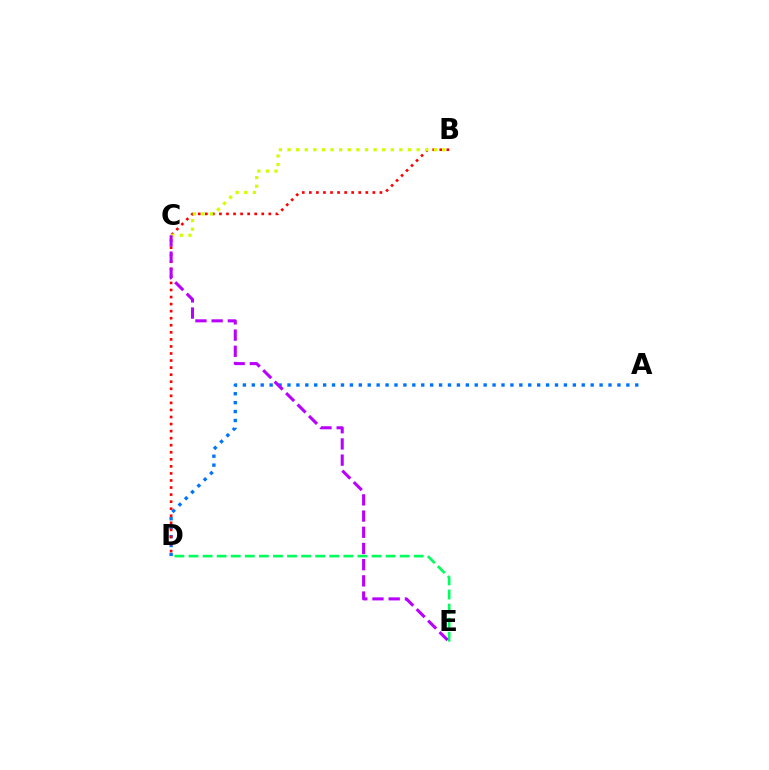{('A', 'D'): [{'color': '#0074ff', 'line_style': 'dotted', 'thickness': 2.42}], ('B', 'D'): [{'color': '#ff0000', 'line_style': 'dotted', 'thickness': 1.92}], ('B', 'C'): [{'color': '#d1ff00', 'line_style': 'dotted', 'thickness': 2.34}], ('D', 'E'): [{'color': '#00ff5c', 'line_style': 'dashed', 'thickness': 1.91}], ('C', 'E'): [{'color': '#b900ff', 'line_style': 'dashed', 'thickness': 2.2}]}